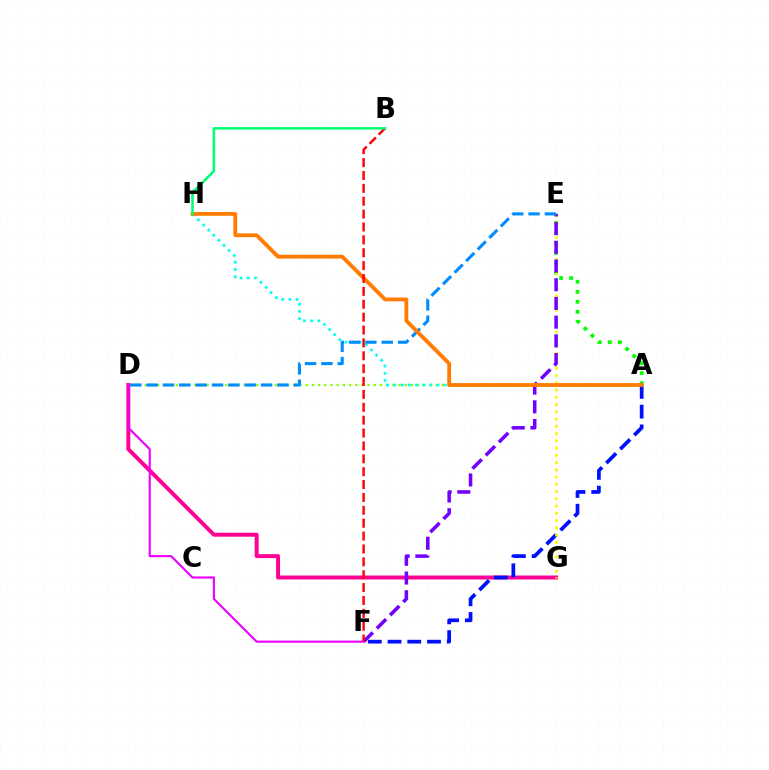{('D', 'G'): [{'color': '#ff0094', 'line_style': 'solid', 'thickness': 2.84}], ('A', 'D'): [{'color': '#84ff00', 'line_style': 'dotted', 'thickness': 1.68}], ('A', 'H'): [{'color': '#00fff6', 'line_style': 'dotted', 'thickness': 1.96}, {'color': '#ff7c00', 'line_style': 'solid', 'thickness': 2.75}], ('A', 'F'): [{'color': '#0010ff', 'line_style': 'dashed', 'thickness': 2.68}], ('A', 'E'): [{'color': '#08ff00', 'line_style': 'dotted', 'thickness': 2.73}], ('E', 'G'): [{'color': '#fcf500', 'line_style': 'dotted', 'thickness': 1.97}], ('E', 'F'): [{'color': '#7200ff', 'line_style': 'dashed', 'thickness': 2.54}], ('D', 'F'): [{'color': '#ee00ff', 'line_style': 'solid', 'thickness': 1.54}], ('D', 'E'): [{'color': '#008cff', 'line_style': 'dashed', 'thickness': 2.22}], ('B', 'F'): [{'color': '#ff0000', 'line_style': 'dashed', 'thickness': 1.75}], ('B', 'H'): [{'color': '#00ff74', 'line_style': 'solid', 'thickness': 1.82}]}